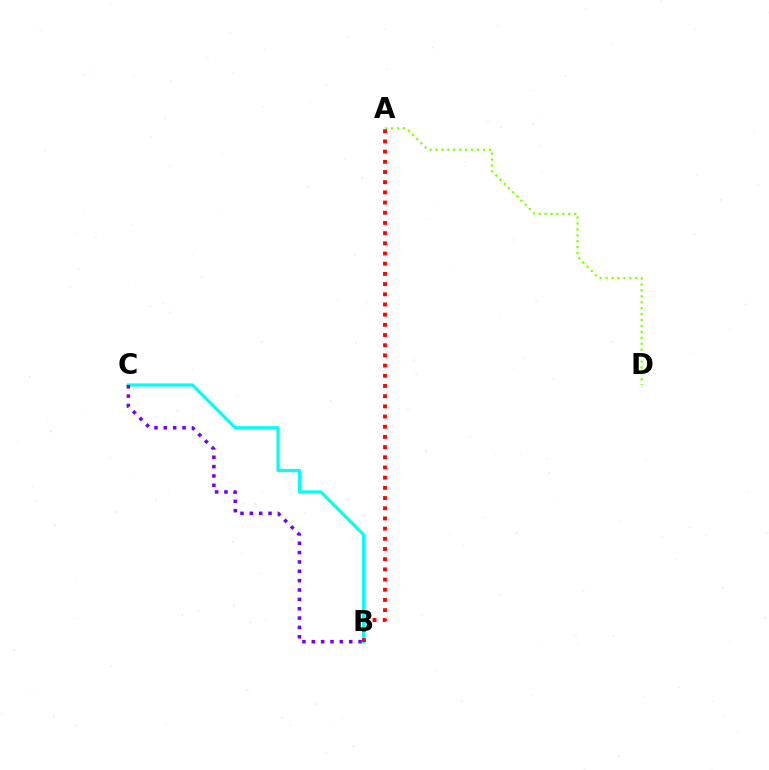{('B', 'C'): [{'color': '#00fff6', 'line_style': 'solid', 'thickness': 2.3}, {'color': '#7200ff', 'line_style': 'dotted', 'thickness': 2.54}], ('A', 'D'): [{'color': '#84ff00', 'line_style': 'dotted', 'thickness': 1.61}], ('A', 'B'): [{'color': '#ff0000', 'line_style': 'dotted', 'thickness': 2.77}]}